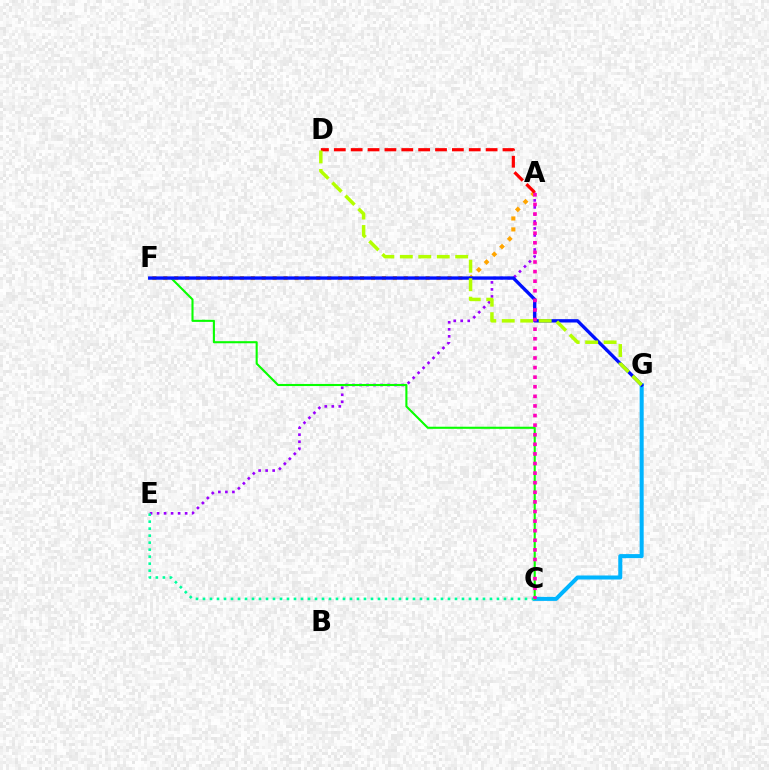{('A', 'E'): [{'color': '#9b00ff', 'line_style': 'dotted', 'thickness': 1.91}], ('A', 'F'): [{'color': '#ffa500', 'line_style': 'dotted', 'thickness': 2.97}], ('C', 'G'): [{'color': '#00b5ff', 'line_style': 'solid', 'thickness': 2.9}], ('C', 'F'): [{'color': '#08ff00', 'line_style': 'solid', 'thickness': 1.51}], ('F', 'G'): [{'color': '#0010ff', 'line_style': 'solid', 'thickness': 2.4}], ('C', 'E'): [{'color': '#00ff9d', 'line_style': 'dotted', 'thickness': 1.9}], ('A', 'D'): [{'color': '#ff0000', 'line_style': 'dashed', 'thickness': 2.29}], ('D', 'G'): [{'color': '#b3ff00', 'line_style': 'dashed', 'thickness': 2.51}], ('A', 'C'): [{'color': '#ff00bd', 'line_style': 'dotted', 'thickness': 2.61}]}